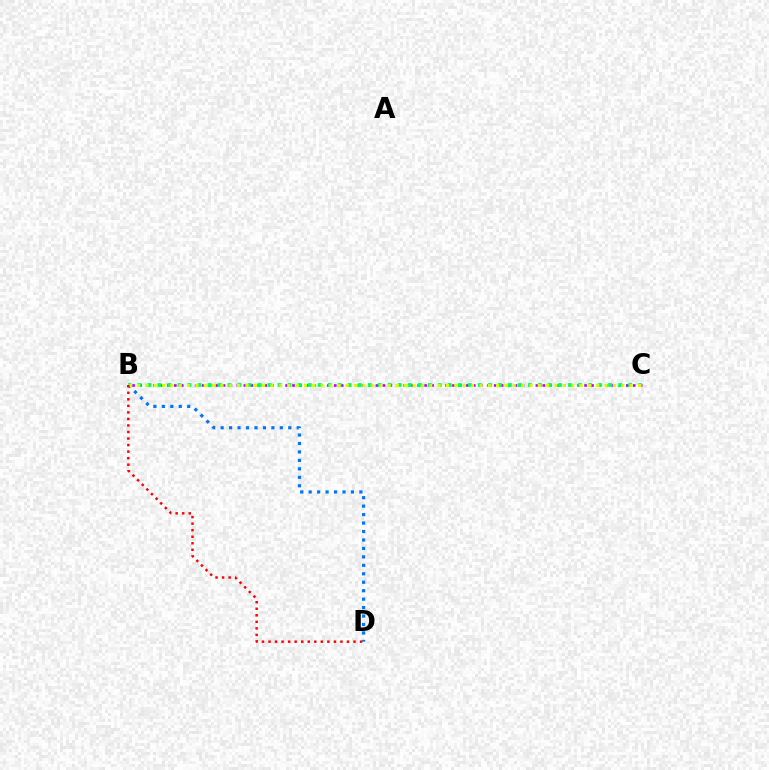{('B', 'D'): [{'color': '#0074ff', 'line_style': 'dotted', 'thickness': 2.3}, {'color': '#ff0000', 'line_style': 'dotted', 'thickness': 1.78}], ('B', 'C'): [{'color': '#b900ff', 'line_style': 'dotted', 'thickness': 1.89}, {'color': '#00ff5c', 'line_style': 'dotted', 'thickness': 2.72}, {'color': '#d1ff00', 'line_style': 'dotted', 'thickness': 2.27}]}